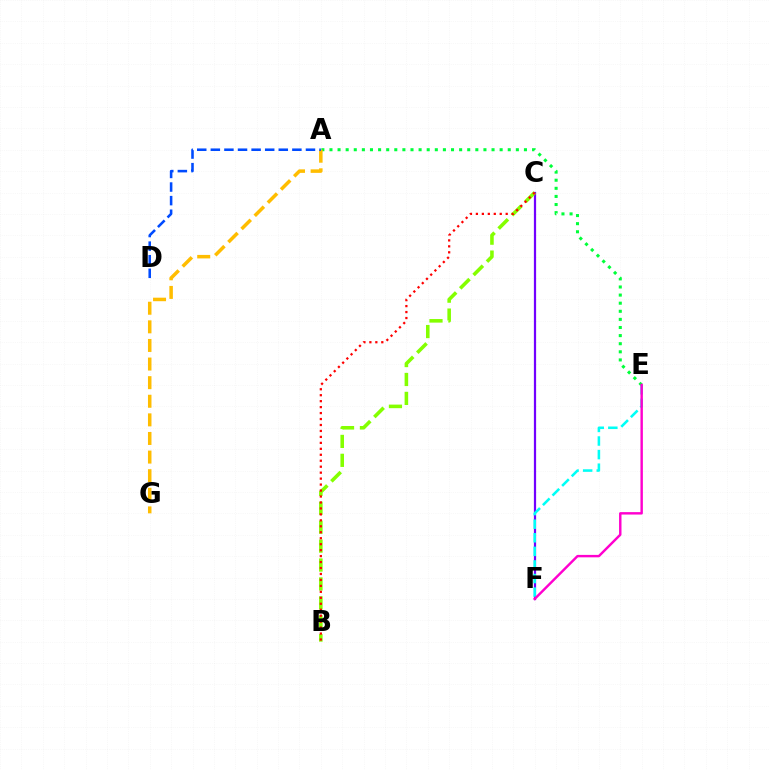{('C', 'F'): [{'color': '#7200ff', 'line_style': 'solid', 'thickness': 1.6}], ('A', 'E'): [{'color': '#00ff39', 'line_style': 'dotted', 'thickness': 2.2}], ('B', 'C'): [{'color': '#84ff00', 'line_style': 'dashed', 'thickness': 2.57}, {'color': '#ff0000', 'line_style': 'dotted', 'thickness': 1.62}], ('A', 'G'): [{'color': '#ffbd00', 'line_style': 'dashed', 'thickness': 2.53}], ('E', 'F'): [{'color': '#00fff6', 'line_style': 'dashed', 'thickness': 1.85}, {'color': '#ff00cf', 'line_style': 'solid', 'thickness': 1.75}], ('A', 'D'): [{'color': '#004bff', 'line_style': 'dashed', 'thickness': 1.85}]}